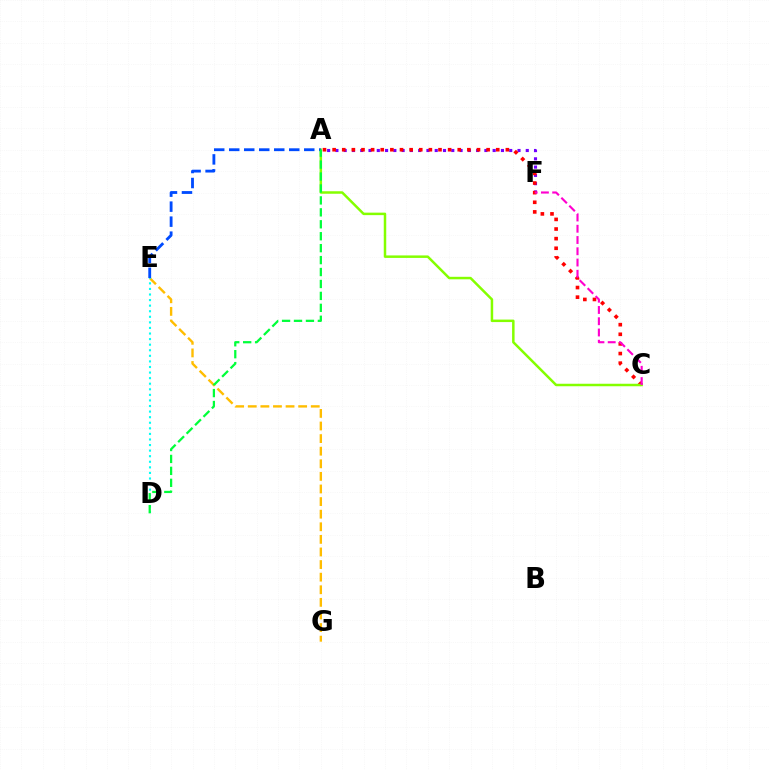{('A', 'F'): [{'color': '#7200ff', 'line_style': 'dotted', 'thickness': 2.25}], ('A', 'C'): [{'color': '#ff0000', 'line_style': 'dotted', 'thickness': 2.62}, {'color': '#84ff00', 'line_style': 'solid', 'thickness': 1.8}], ('E', 'G'): [{'color': '#ffbd00', 'line_style': 'dashed', 'thickness': 1.71}], ('D', 'E'): [{'color': '#00fff6', 'line_style': 'dotted', 'thickness': 1.51}], ('A', 'E'): [{'color': '#004bff', 'line_style': 'dashed', 'thickness': 2.04}], ('A', 'D'): [{'color': '#00ff39', 'line_style': 'dashed', 'thickness': 1.62}], ('C', 'F'): [{'color': '#ff00cf', 'line_style': 'dashed', 'thickness': 1.53}]}